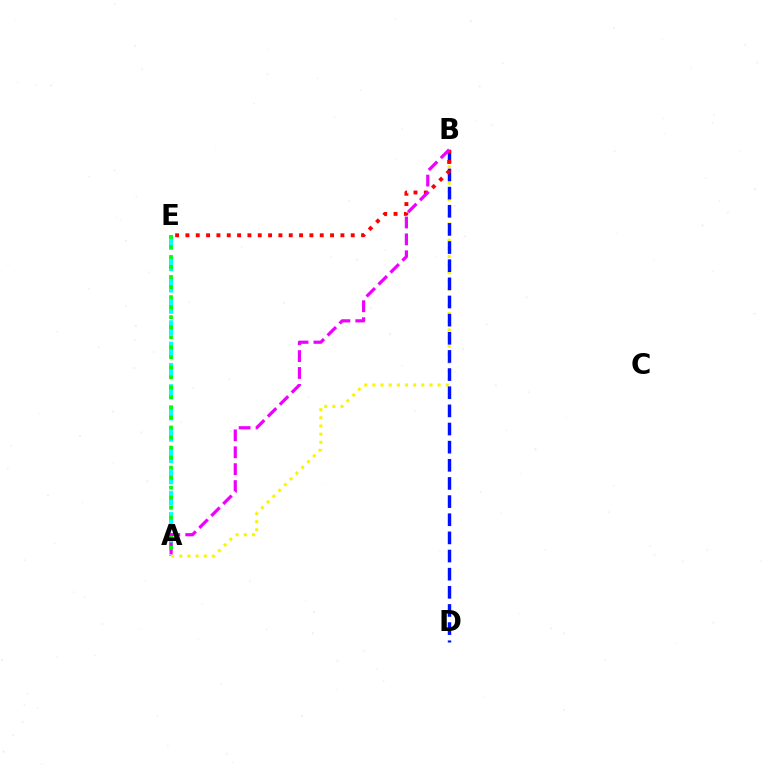{('A', 'E'): [{'color': '#00fff6', 'line_style': 'dashed', 'thickness': 2.9}, {'color': '#08ff00', 'line_style': 'dotted', 'thickness': 2.73}], ('A', 'B'): [{'color': '#fcf500', 'line_style': 'dotted', 'thickness': 2.21}, {'color': '#ee00ff', 'line_style': 'dashed', 'thickness': 2.3}], ('B', 'D'): [{'color': '#0010ff', 'line_style': 'dashed', 'thickness': 2.47}], ('B', 'E'): [{'color': '#ff0000', 'line_style': 'dotted', 'thickness': 2.81}]}